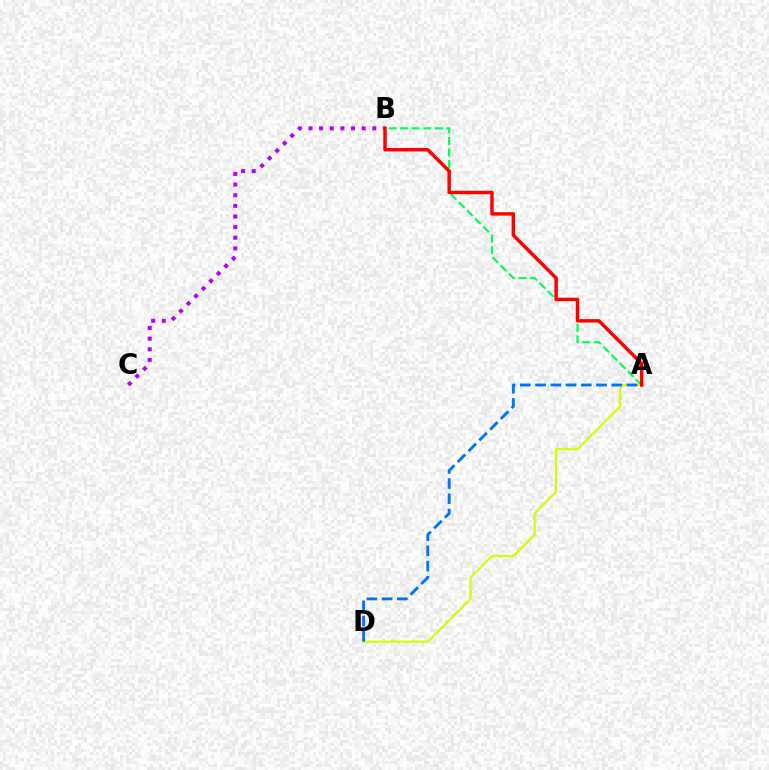{('B', 'C'): [{'color': '#b900ff', 'line_style': 'dotted', 'thickness': 2.89}], ('A', 'B'): [{'color': '#00ff5c', 'line_style': 'dashed', 'thickness': 1.57}, {'color': '#ff0000', 'line_style': 'solid', 'thickness': 2.48}], ('A', 'D'): [{'color': '#d1ff00', 'line_style': 'solid', 'thickness': 1.55}, {'color': '#0074ff', 'line_style': 'dashed', 'thickness': 2.07}]}